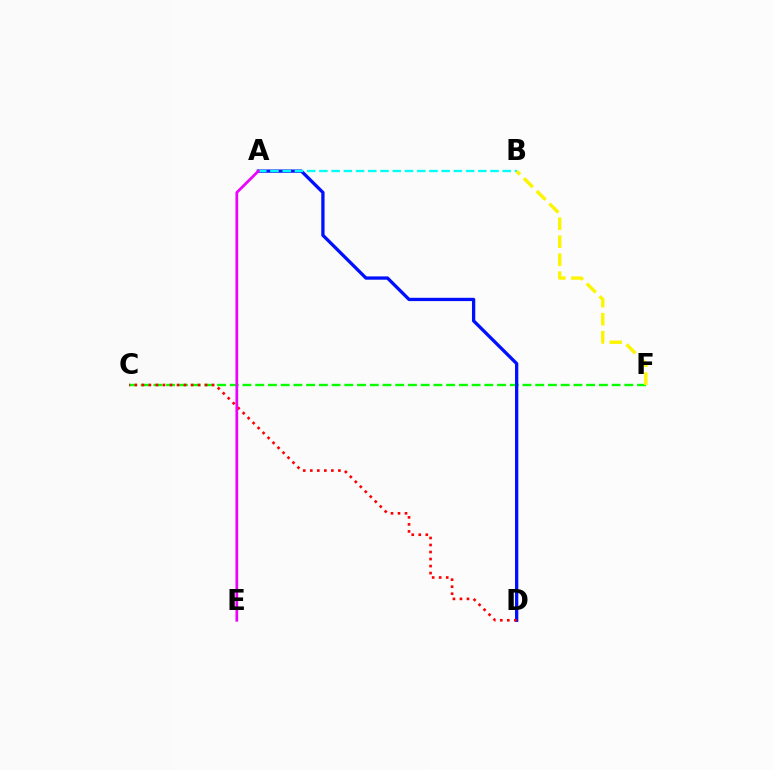{('C', 'F'): [{'color': '#08ff00', 'line_style': 'dashed', 'thickness': 1.73}], ('A', 'D'): [{'color': '#0010ff', 'line_style': 'solid', 'thickness': 2.37}], ('A', 'B'): [{'color': '#00fff6', 'line_style': 'dashed', 'thickness': 1.66}], ('C', 'D'): [{'color': '#ff0000', 'line_style': 'dotted', 'thickness': 1.91}], ('A', 'E'): [{'color': '#ee00ff', 'line_style': 'solid', 'thickness': 1.96}], ('B', 'F'): [{'color': '#fcf500', 'line_style': 'dashed', 'thickness': 2.45}]}